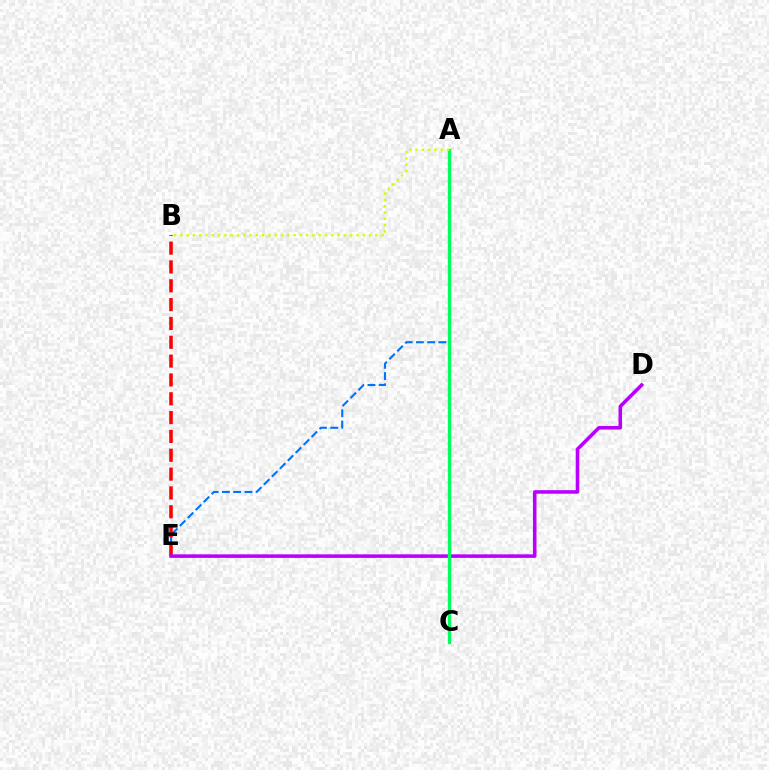{('A', 'E'): [{'color': '#0074ff', 'line_style': 'dashed', 'thickness': 1.53}], ('B', 'E'): [{'color': '#ff0000', 'line_style': 'dashed', 'thickness': 2.56}], ('D', 'E'): [{'color': '#b900ff', 'line_style': 'solid', 'thickness': 2.55}], ('A', 'C'): [{'color': '#00ff5c', 'line_style': 'solid', 'thickness': 2.41}], ('A', 'B'): [{'color': '#d1ff00', 'line_style': 'dotted', 'thickness': 1.71}]}